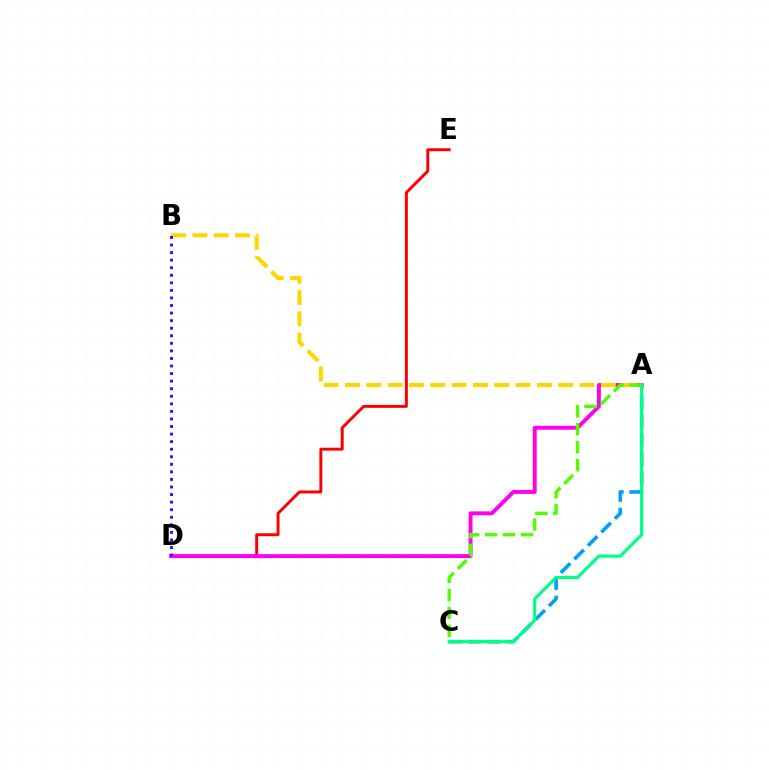{('A', 'C'): [{'color': '#009eff', 'line_style': 'dashed', 'thickness': 2.59}, {'color': '#00ff86', 'line_style': 'solid', 'thickness': 2.29}, {'color': '#4fff00', 'line_style': 'dashed', 'thickness': 2.44}], ('D', 'E'): [{'color': '#ff0000', 'line_style': 'solid', 'thickness': 2.12}], ('A', 'D'): [{'color': '#ff00ed', 'line_style': 'solid', 'thickness': 2.82}], ('A', 'B'): [{'color': '#ffd500', 'line_style': 'dashed', 'thickness': 2.9}], ('B', 'D'): [{'color': '#3700ff', 'line_style': 'dotted', 'thickness': 2.05}]}